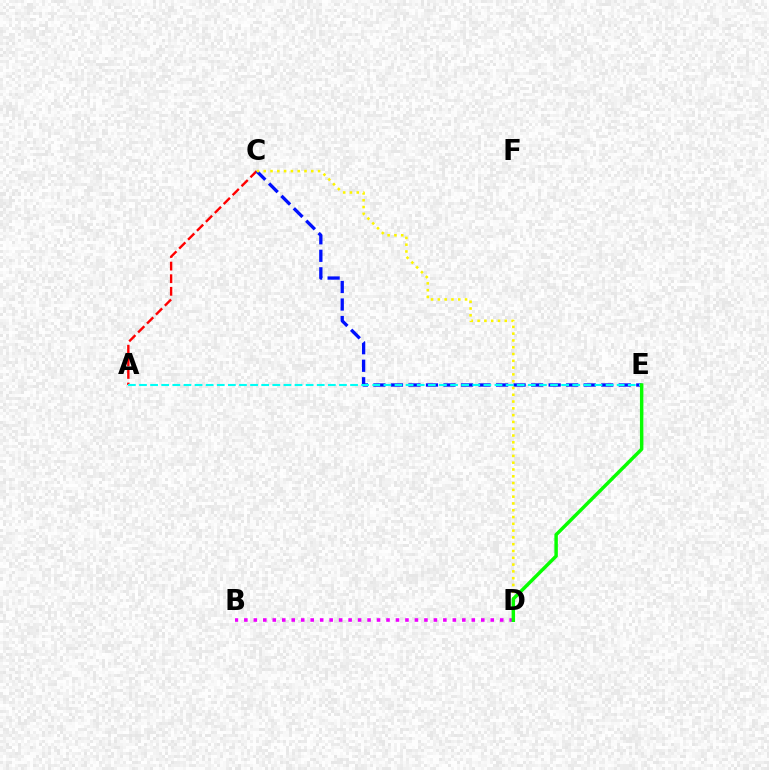{('A', 'C'): [{'color': '#ff0000', 'line_style': 'dashed', 'thickness': 1.71}], ('C', 'E'): [{'color': '#0010ff', 'line_style': 'dashed', 'thickness': 2.38}], ('A', 'E'): [{'color': '#00fff6', 'line_style': 'dashed', 'thickness': 1.51}], ('B', 'D'): [{'color': '#ee00ff', 'line_style': 'dotted', 'thickness': 2.57}], ('C', 'D'): [{'color': '#fcf500', 'line_style': 'dotted', 'thickness': 1.85}], ('D', 'E'): [{'color': '#08ff00', 'line_style': 'solid', 'thickness': 2.49}]}